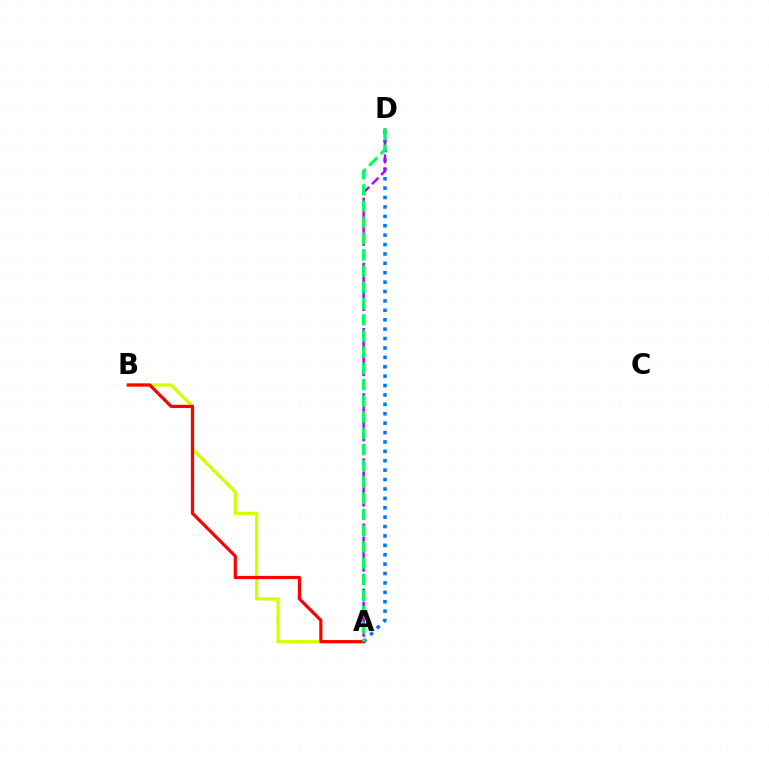{('A', 'D'): [{'color': '#0074ff', 'line_style': 'dotted', 'thickness': 2.55}, {'color': '#b900ff', 'line_style': 'dashed', 'thickness': 1.77}, {'color': '#00ff5c', 'line_style': 'dashed', 'thickness': 2.2}], ('A', 'B'): [{'color': '#d1ff00', 'line_style': 'solid', 'thickness': 2.29}, {'color': '#ff0000', 'line_style': 'solid', 'thickness': 2.3}]}